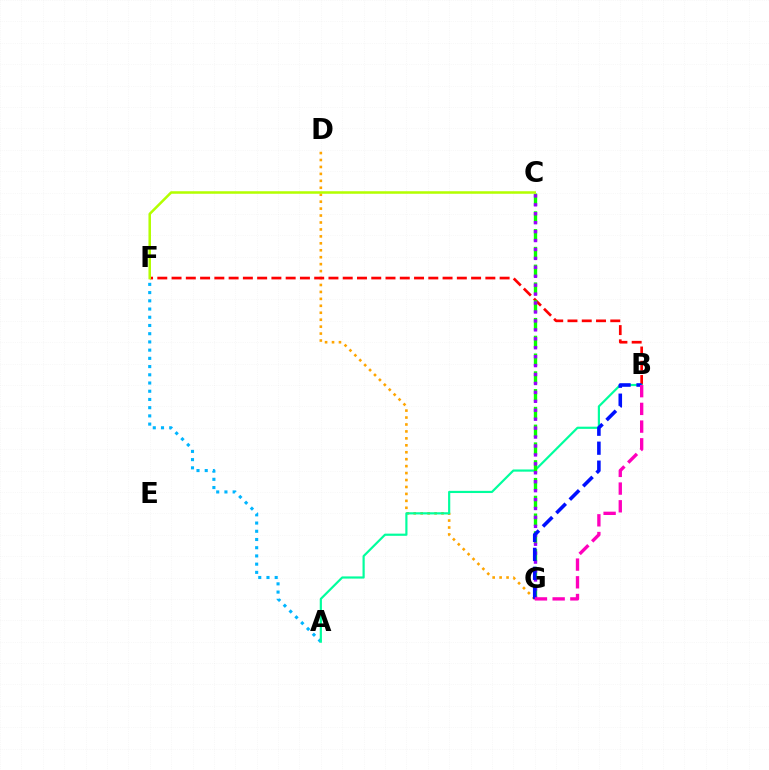{('D', 'G'): [{'color': '#ffa500', 'line_style': 'dotted', 'thickness': 1.89}], ('B', 'F'): [{'color': '#ff0000', 'line_style': 'dashed', 'thickness': 1.94}], ('A', 'F'): [{'color': '#00b5ff', 'line_style': 'dotted', 'thickness': 2.23}], ('A', 'B'): [{'color': '#00ff9d', 'line_style': 'solid', 'thickness': 1.57}], ('C', 'G'): [{'color': '#08ff00', 'line_style': 'dashed', 'thickness': 2.42}, {'color': '#9b00ff', 'line_style': 'dotted', 'thickness': 2.43}], ('C', 'F'): [{'color': '#b3ff00', 'line_style': 'solid', 'thickness': 1.82}], ('B', 'G'): [{'color': '#0010ff', 'line_style': 'dashed', 'thickness': 2.58}, {'color': '#ff00bd', 'line_style': 'dashed', 'thickness': 2.41}]}